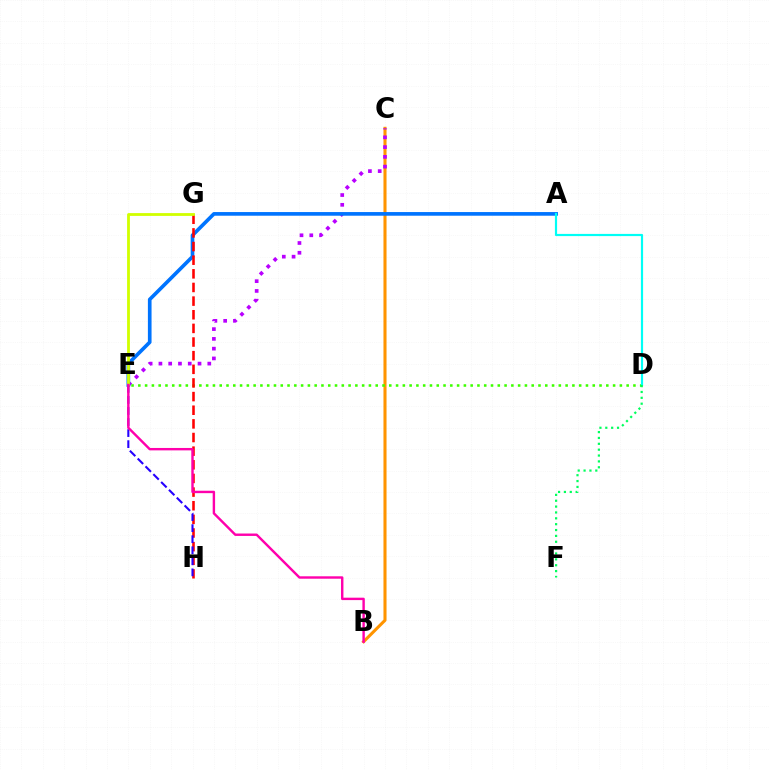{('B', 'C'): [{'color': '#ff9400', 'line_style': 'solid', 'thickness': 2.21}], ('C', 'E'): [{'color': '#b900ff', 'line_style': 'dotted', 'thickness': 2.66}], ('A', 'E'): [{'color': '#0074ff', 'line_style': 'solid', 'thickness': 2.64}], ('D', 'E'): [{'color': '#3dff00', 'line_style': 'dotted', 'thickness': 1.84}], ('G', 'H'): [{'color': '#ff0000', 'line_style': 'dashed', 'thickness': 1.85}], ('E', 'G'): [{'color': '#d1ff00', 'line_style': 'solid', 'thickness': 2.02}], ('E', 'H'): [{'color': '#2500ff', 'line_style': 'dashed', 'thickness': 1.5}], ('A', 'D'): [{'color': '#00fff6', 'line_style': 'solid', 'thickness': 1.57}], ('D', 'F'): [{'color': '#00ff5c', 'line_style': 'dotted', 'thickness': 1.59}], ('B', 'E'): [{'color': '#ff00ac', 'line_style': 'solid', 'thickness': 1.74}]}